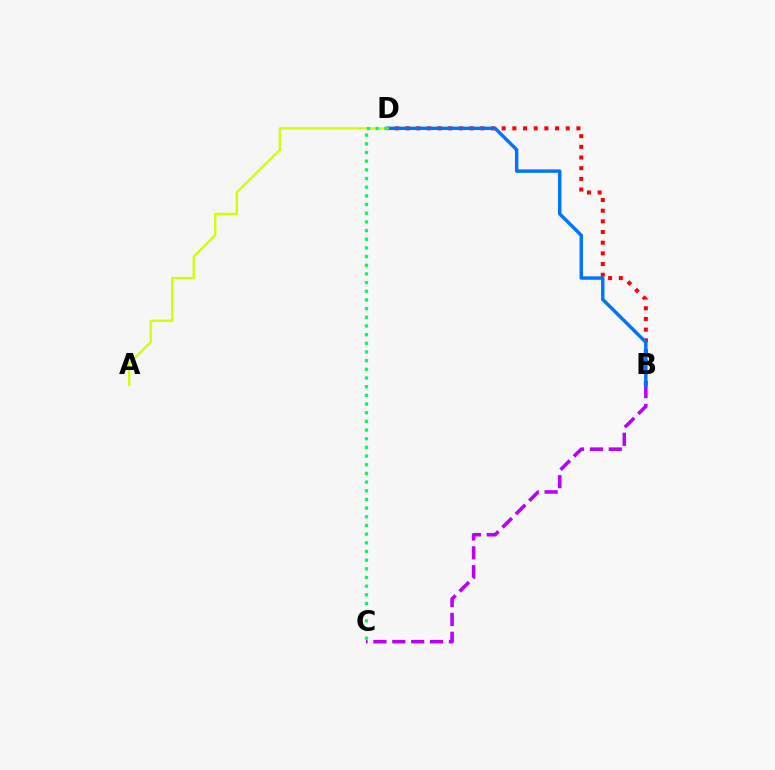{('B', 'C'): [{'color': '#b900ff', 'line_style': 'dashed', 'thickness': 2.56}], ('B', 'D'): [{'color': '#ff0000', 'line_style': 'dotted', 'thickness': 2.9}, {'color': '#0074ff', 'line_style': 'solid', 'thickness': 2.48}], ('A', 'D'): [{'color': '#d1ff00', 'line_style': 'solid', 'thickness': 1.67}], ('C', 'D'): [{'color': '#00ff5c', 'line_style': 'dotted', 'thickness': 2.36}]}